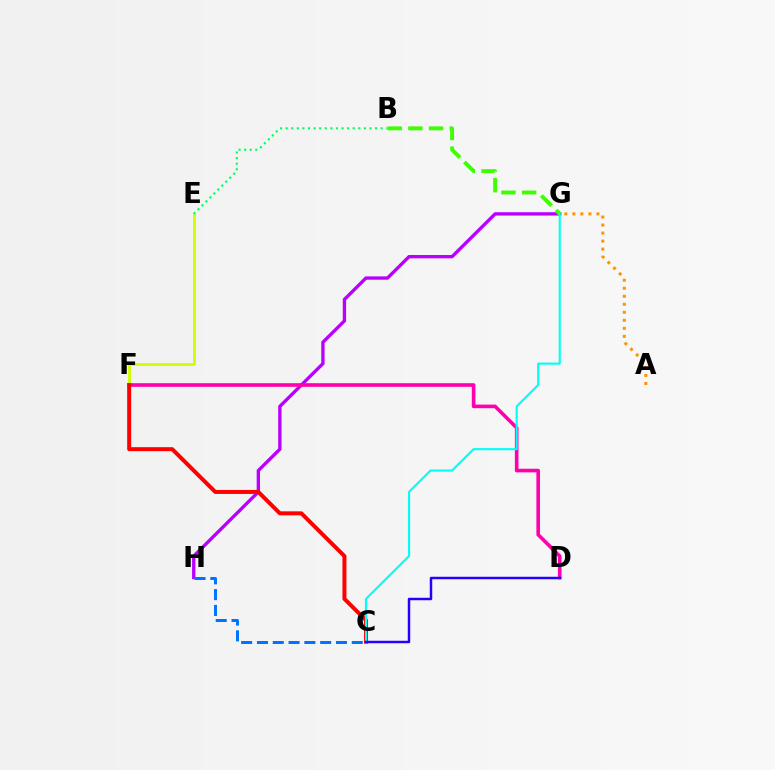{('G', 'H'): [{'color': '#b900ff', 'line_style': 'solid', 'thickness': 2.41}], ('B', 'G'): [{'color': '#3dff00', 'line_style': 'dashed', 'thickness': 2.81}], ('E', 'F'): [{'color': '#d1ff00', 'line_style': 'solid', 'thickness': 2.08}], ('D', 'F'): [{'color': '#ff00ac', 'line_style': 'solid', 'thickness': 2.6}], ('C', 'F'): [{'color': '#ff0000', 'line_style': 'solid', 'thickness': 2.87}], ('C', 'H'): [{'color': '#0074ff', 'line_style': 'dashed', 'thickness': 2.15}], ('B', 'E'): [{'color': '#00ff5c', 'line_style': 'dotted', 'thickness': 1.52}], ('A', 'G'): [{'color': '#ff9400', 'line_style': 'dotted', 'thickness': 2.18}], ('C', 'G'): [{'color': '#00fff6', 'line_style': 'solid', 'thickness': 1.53}], ('C', 'D'): [{'color': '#2500ff', 'line_style': 'solid', 'thickness': 1.78}]}